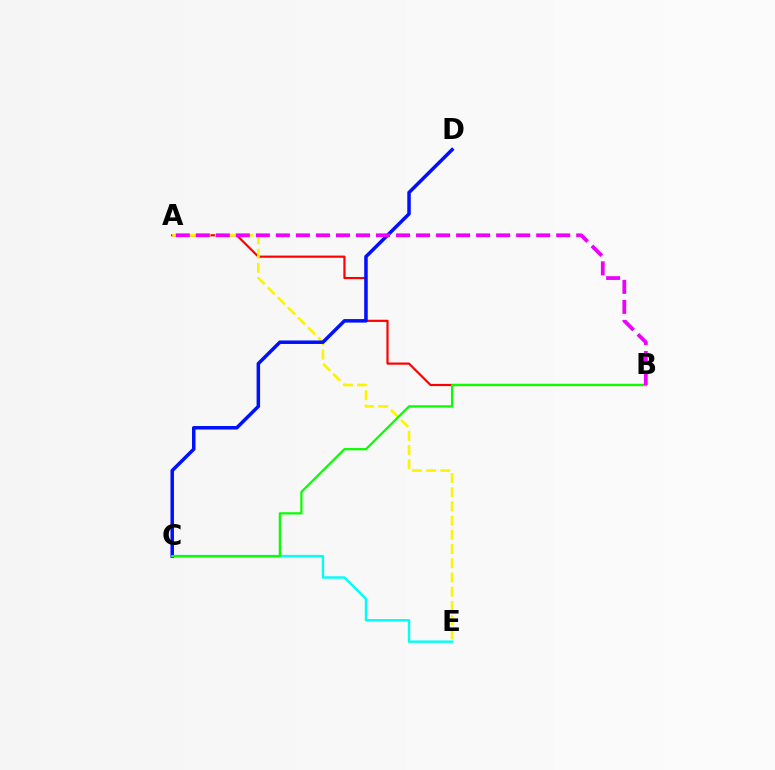{('A', 'B'): [{'color': '#ff0000', 'line_style': 'solid', 'thickness': 1.58}, {'color': '#ee00ff', 'line_style': 'dashed', 'thickness': 2.72}], ('A', 'E'): [{'color': '#fcf500', 'line_style': 'dashed', 'thickness': 1.93}], ('C', 'E'): [{'color': '#00fff6', 'line_style': 'solid', 'thickness': 1.74}], ('C', 'D'): [{'color': '#0010ff', 'line_style': 'solid', 'thickness': 2.52}], ('B', 'C'): [{'color': '#08ff00', 'line_style': 'solid', 'thickness': 1.61}]}